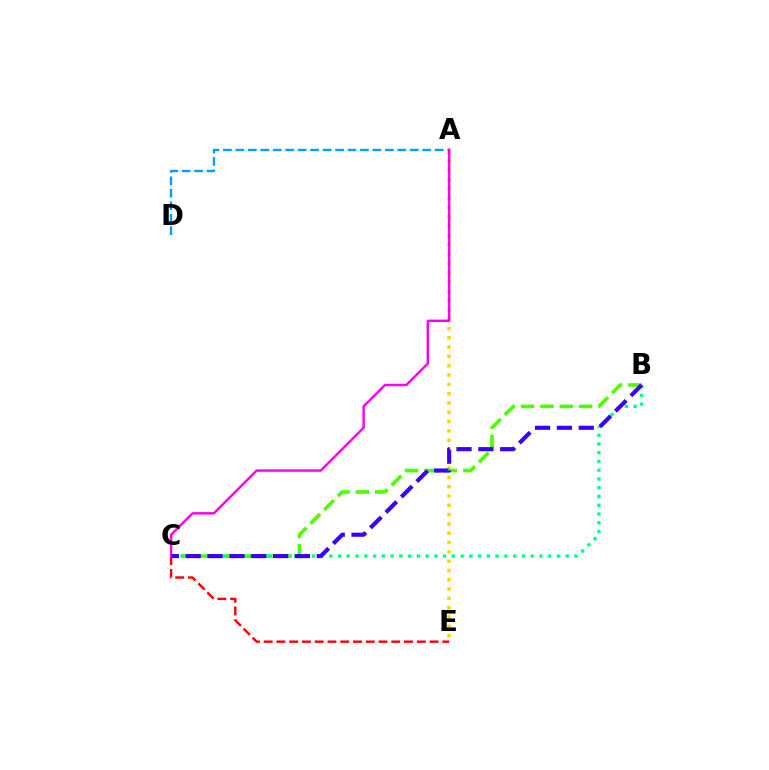{('A', 'D'): [{'color': '#009eff', 'line_style': 'dashed', 'thickness': 1.69}], ('A', 'E'): [{'color': '#ffd500', 'line_style': 'dotted', 'thickness': 2.53}], ('C', 'E'): [{'color': '#ff0000', 'line_style': 'dashed', 'thickness': 1.73}], ('B', 'C'): [{'color': '#4fff00', 'line_style': 'dashed', 'thickness': 2.63}, {'color': '#00ff86', 'line_style': 'dotted', 'thickness': 2.38}, {'color': '#3700ff', 'line_style': 'dashed', 'thickness': 2.97}], ('A', 'C'): [{'color': '#ff00ed', 'line_style': 'solid', 'thickness': 1.76}]}